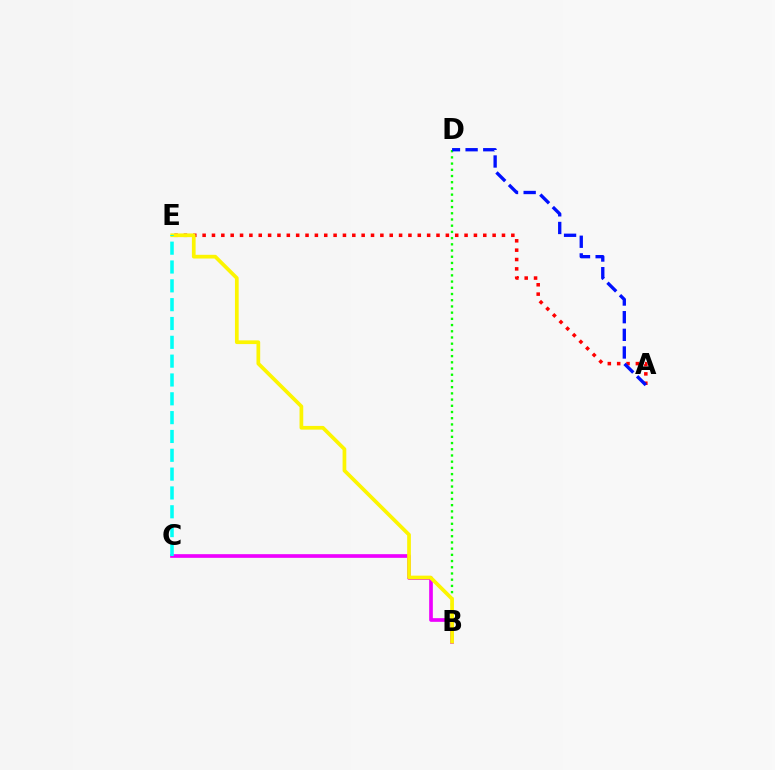{('A', 'E'): [{'color': '#ff0000', 'line_style': 'dotted', 'thickness': 2.54}], ('B', 'C'): [{'color': '#ee00ff', 'line_style': 'solid', 'thickness': 2.65}], ('B', 'D'): [{'color': '#08ff00', 'line_style': 'dotted', 'thickness': 1.69}], ('B', 'E'): [{'color': '#fcf500', 'line_style': 'solid', 'thickness': 2.67}], ('C', 'E'): [{'color': '#00fff6', 'line_style': 'dashed', 'thickness': 2.56}], ('A', 'D'): [{'color': '#0010ff', 'line_style': 'dashed', 'thickness': 2.4}]}